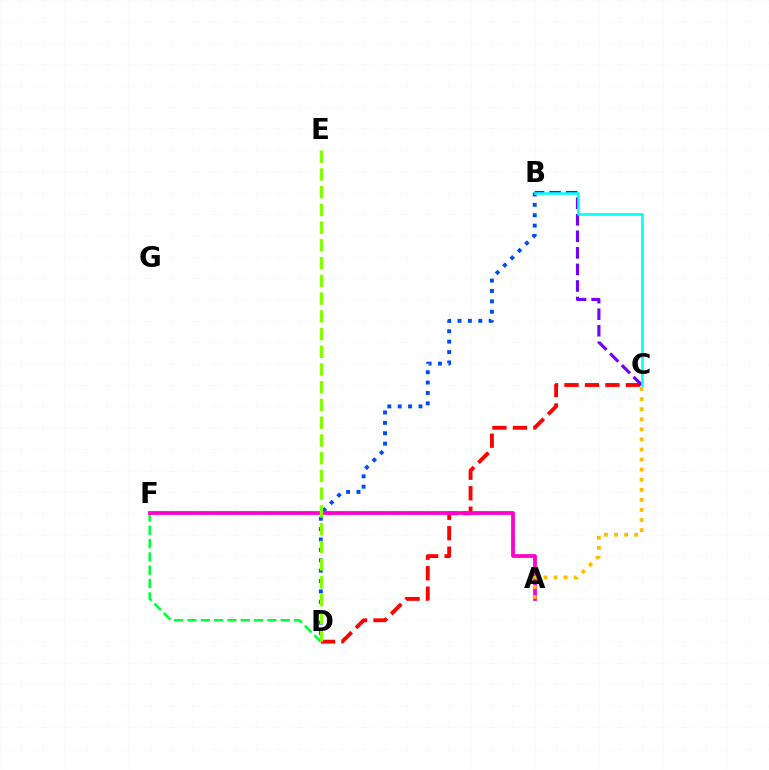{('C', 'D'): [{'color': '#ff0000', 'line_style': 'dashed', 'thickness': 2.78}], ('D', 'F'): [{'color': '#00ff39', 'line_style': 'dashed', 'thickness': 1.81}], ('B', 'D'): [{'color': '#004bff', 'line_style': 'dotted', 'thickness': 2.82}], ('B', 'C'): [{'color': '#7200ff', 'line_style': 'dashed', 'thickness': 2.25}, {'color': '#00fff6', 'line_style': 'solid', 'thickness': 1.87}], ('A', 'F'): [{'color': '#ff00cf', 'line_style': 'solid', 'thickness': 2.71}], ('A', 'C'): [{'color': '#ffbd00', 'line_style': 'dotted', 'thickness': 2.74}], ('D', 'E'): [{'color': '#84ff00', 'line_style': 'dashed', 'thickness': 2.41}]}